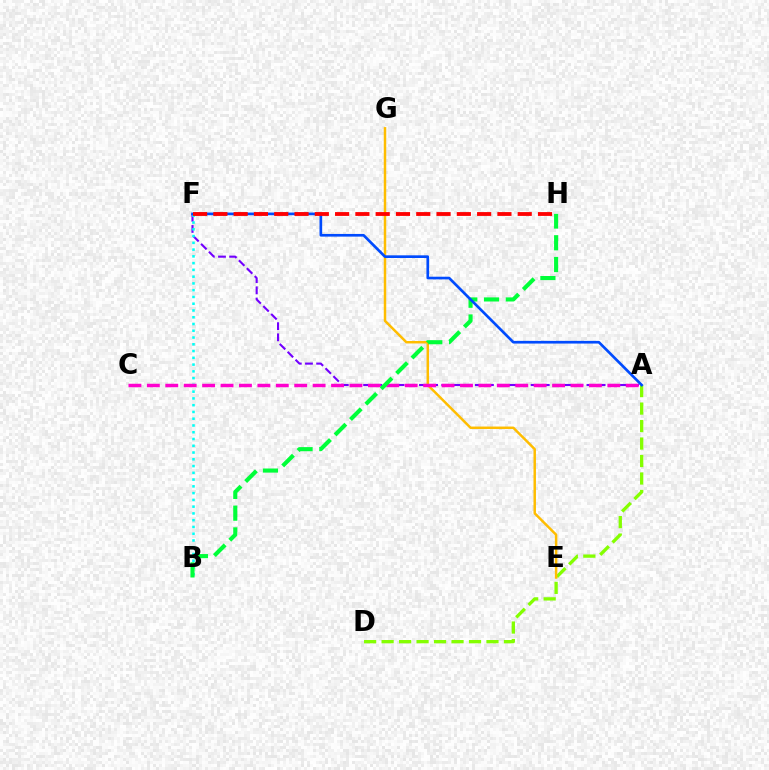{('A', 'D'): [{'color': '#84ff00', 'line_style': 'dashed', 'thickness': 2.37}], ('A', 'F'): [{'color': '#7200ff', 'line_style': 'dashed', 'thickness': 1.52}, {'color': '#004bff', 'line_style': 'solid', 'thickness': 1.93}], ('B', 'F'): [{'color': '#00fff6', 'line_style': 'dotted', 'thickness': 1.84}], ('E', 'G'): [{'color': '#ffbd00', 'line_style': 'solid', 'thickness': 1.78}], ('A', 'C'): [{'color': '#ff00cf', 'line_style': 'dashed', 'thickness': 2.5}], ('B', 'H'): [{'color': '#00ff39', 'line_style': 'dashed', 'thickness': 2.95}], ('F', 'H'): [{'color': '#ff0000', 'line_style': 'dashed', 'thickness': 2.76}]}